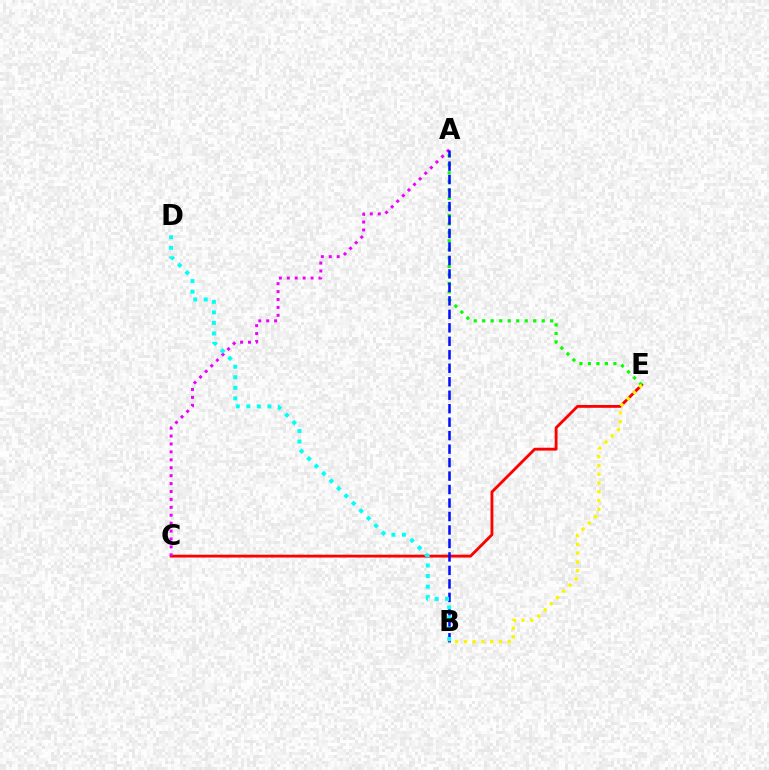{('C', 'E'): [{'color': '#ff0000', 'line_style': 'solid', 'thickness': 2.05}], ('A', 'C'): [{'color': '#ee00ff', 'line_style': 'dotted', 'thickness': 2.15}], ('A', 'E'): [{'color': '#08ff00', 'line_style': 'dotted', 'thickness': 2.31}], ('A', 'B'): [{'color': '#0010ff', 'line_style': 'dashed', 'thickness': 1.83}], ('B', 'D'): [{'color': '#00fff6', 'line_style': 'dotted', 'thickness': 2.86}], ('B', 'E'): [{'color': '#fcf500', 'line_style': 'dotted', 'thickness': 2.38}]}